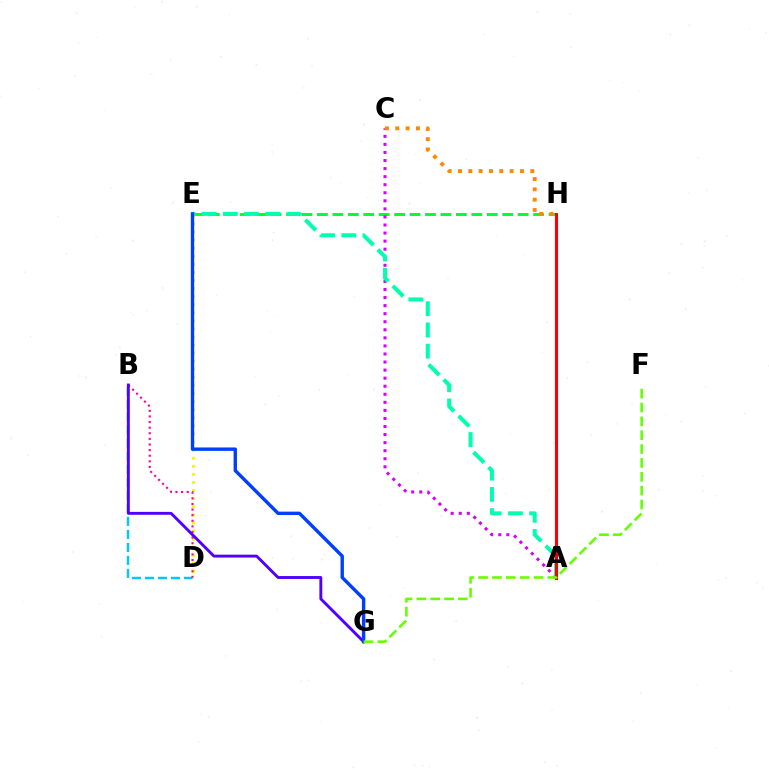{('B', 'D'): [{'color': '#00c7ff', 'line_style': 'dashed', 'thickness': 1.77}, {'color': '#ff00a0', 'line_style': 'dotted', 'thickness': 1.52}], ('E', 'H'): [{'color': '#00ff27', 'line_style': 'dashed', 'thickness': 2.1}], ('D', 'E'): [{'color': '#eeff00', 'line_style': 'dotted', 'thickness': 2.19}], ('A', 'C'): [{'color': '#d600ff', 'line_style': 'dotted', 'thickness': 2.19}], ('C', 'H'): [{'color': '#ff8800', 'line_style': 'dotted', 'thickness': 2.81}], ('B', 'G'): [{'color': '#4f00ff', 'line_style': 'solid', 'thickness': 2.08}], ('A', 'E'): [{'color': '#00ffaf', 'line_style': 'dashed', 'thickness': 2.88}], ('E', 'G'): [{'color': '#003fff', 'line_style': 'solid', 'thickness': 2.44}], ('A', 'H'): [{'color': '#ff0000', 'line_style': 'solid', 'thickness': 2.22}], ('F', 'G'): [{'color': '#66ff00', 'line_style': 'dashed', 'thickness': 1.88}]}